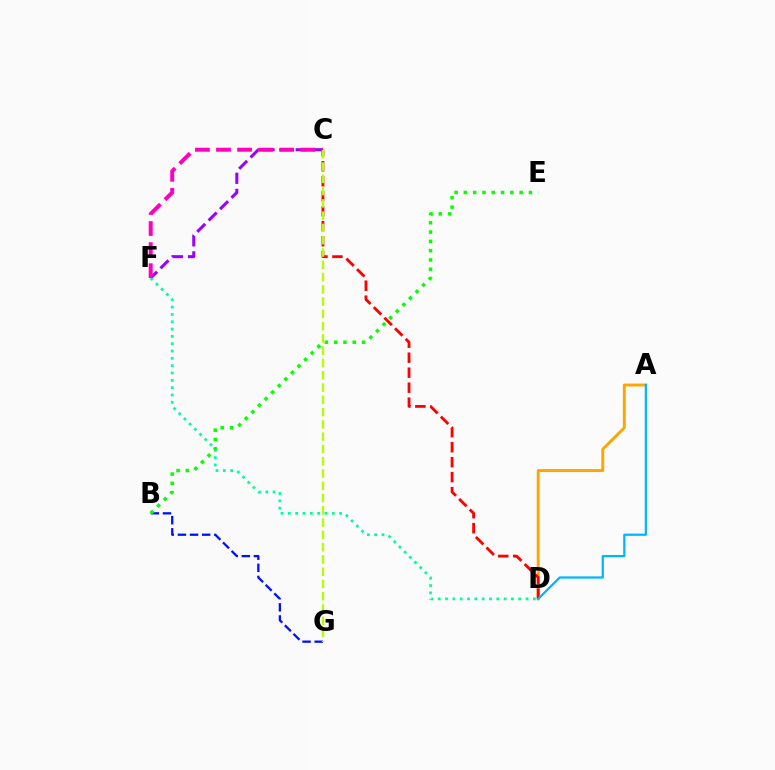{('C', 'F'): [{'color': '#9b00ff', 'line_style': 'dashed', 'thickness': 2.19}, {'color': '#ff00bd', 'line_style': 'dashed', 'thickness': 2.86}], ('B', 'G'): [{'color': '#0010ff', 'line_style': 'dashed', 'thickness': 1.65}], ('A', 'D'): [{'color': '#ffa500', 'line_style': 'solid', 'thickness': 2.1}, {'color': '#00b5ff', 'line_style': 'solid', 'thickness': 1.6}], ('D', 'F'): [{'color': '#00ff9d', 'line_style': 'dotted', 'thickness': 1.99}], ('C', 'D'): [{'color': '#ff0000', 'line_style': 'dashed', 'thickness': 2.04}], ('B', 'E'): [{'color': '#08ff00', 'line_style': 'dotted', 'thickness': 2.53}], ('C', 'G'): [{'color': '#b3ff00', 'line_style': 'dashed', 'thickness': 1.67}]}